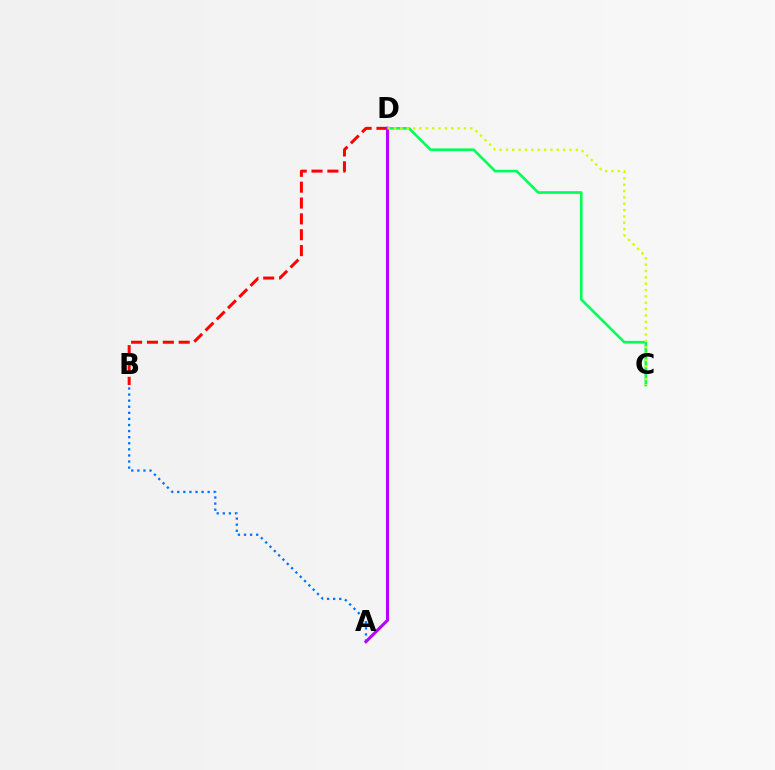{('A', 'B'): [{'color': '#0074ff', 'line_style': 'dotted', 'thickness': 1.65}], ('B', 'D'): [{'color': '#ff0000', 'line_style': 'dashed', 'thickness': 2.15}], ('C', 'D'): [{'color': '#00ff5c', 'line_style': 'solid', 'thickness': 1.91}, {'color': '#d1ff00', 'line_style': 'dotted', 'thickness': 1.73}], ('A', 'D'): [{'color': '#b900ff', 'line_style': 'solid', 'thickness': 2.23}]}